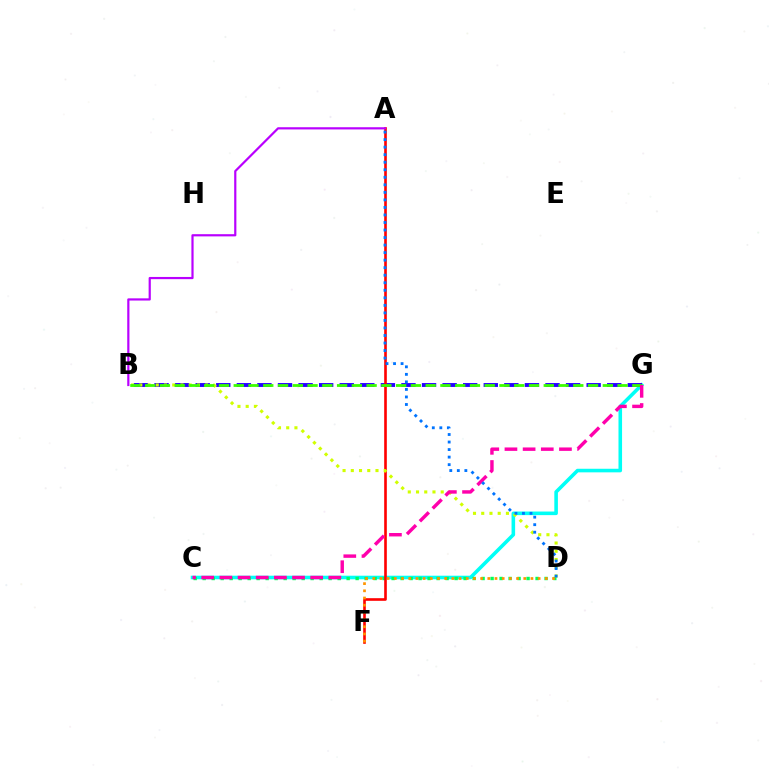{('C', 'G'): [{'color': '#00fff6', 'line_style': 'solid', 'thickness': 2.58}, {'color': '#ff00ac', 'line_style': 'dashed', 'thickness': 2.47}], ('B', 'G'): [{'color': '#2500ff', 'line_style': 'dashed', 'thickness': 2.8}, {'color': '#3dff00', 'line_style': 'dashed', 'thickness': 2.01}], ('C', 'D'): [{'color': '#00ff5c', 'line_style': 'dotted', 'thickness': 2.44}], ('A', 'F'): [{'color': '#ff0000', 'line_style': 'solid', 'thickness': 1.89}], ('B', 'D'): [{'color': '#d1ff00', 'line_style': 'dotted', 'thickness': 2.24}], ('D', 'F'): [{'color': '#ff9400', 'line_style': 'dotted', 'thickness': 1.95}], ('A', 'D'): [{'color': '#0074ff', 'line_style': 'dotted', 'thickness': 2.05}], ('A', 'B'): [{'color': '#b900ff', 'line_style': 'solid', 'thickness': 1.58}]}